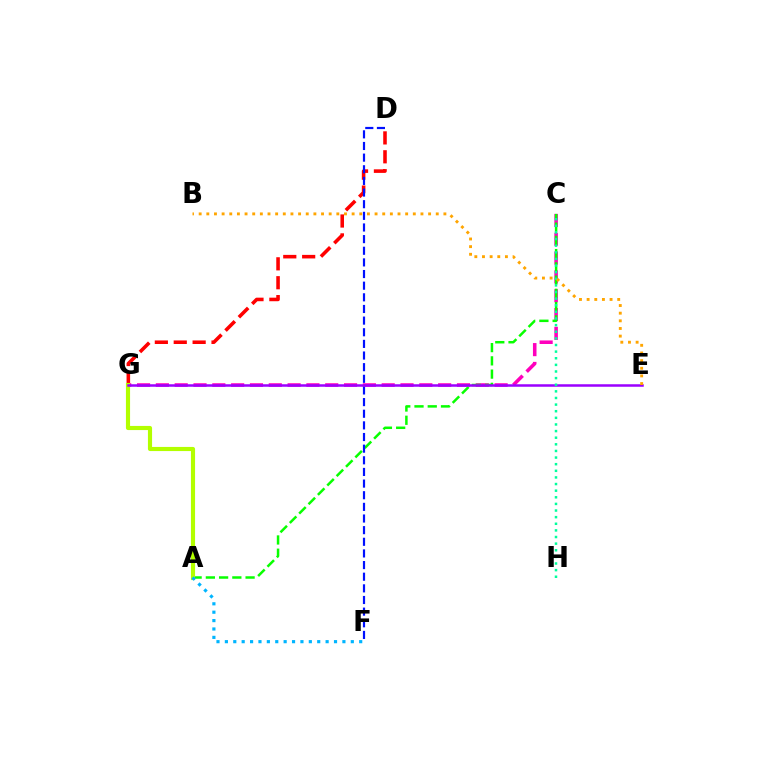{('D', 'G'): [{'color': '#ff0000', 'line_style': 'dashed', 'thickness': 2.57}], ('C', 'G'): [{'color': '#ff00bd', 'line_style': 'dashed', 'thickness': 2.56}], ('A', 'C'): [{'color': '#08ff00', 'line_style': 'dashed', 'thickness': 1.8}], ('A', 'G'): [{'color': '#b3ff00', 'line_style': 'solid', 'thickness': 2.98}], ('A', 'F'): [{'color': '#00b5ff', 'line_style': 'dotted', 'thickness': 2.28}], ('D', 'F'): [{'color': '#0010ff', 'line_style': 'dashed', 'thickness': 1.58}], ('E', 'G'): [{'color': '#9b00ff', 'line_style': 'solid', 'thickness': 1.8}], ('C', 'H'): [{'color': '#00ff9d', 'line_style': 'dotted', 'thickness': 1.8}], ('B', 'E'): [{'color': '#ffa500', 'line_style': 'dotted', 'thickness': 2.08}]}